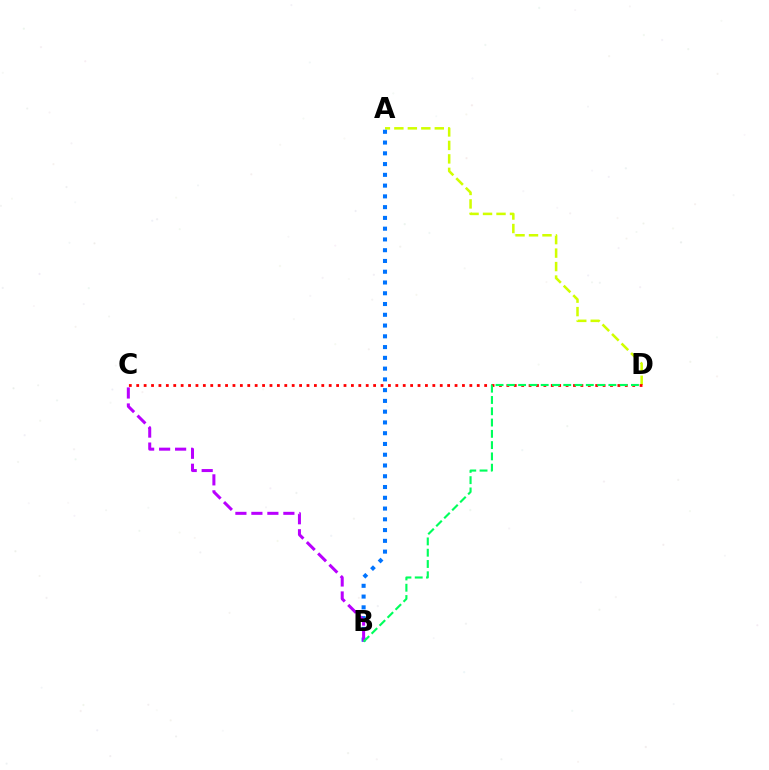{('A', 'D'): [{'color': '#d1ff00', 'line_style': 'dashed', 'thickness': 1.83}], ('C', 'D'): [{'color': '#ff0000', 'line_style': 'dotted', 'thickness': 2.01}], ('A', 'B'): [{'color': '#0074ff', 'line_style': 'dotted', 'thickness': 2.92}], ('B', 'C'): [{'color': '#b900ff', 'line_style': 'dashed', 'thickness': 2.17}], ('B', 'D'): [{'color': '#00ff5c', 'line_style': 'dashed', 'thickness': 1.53}]}